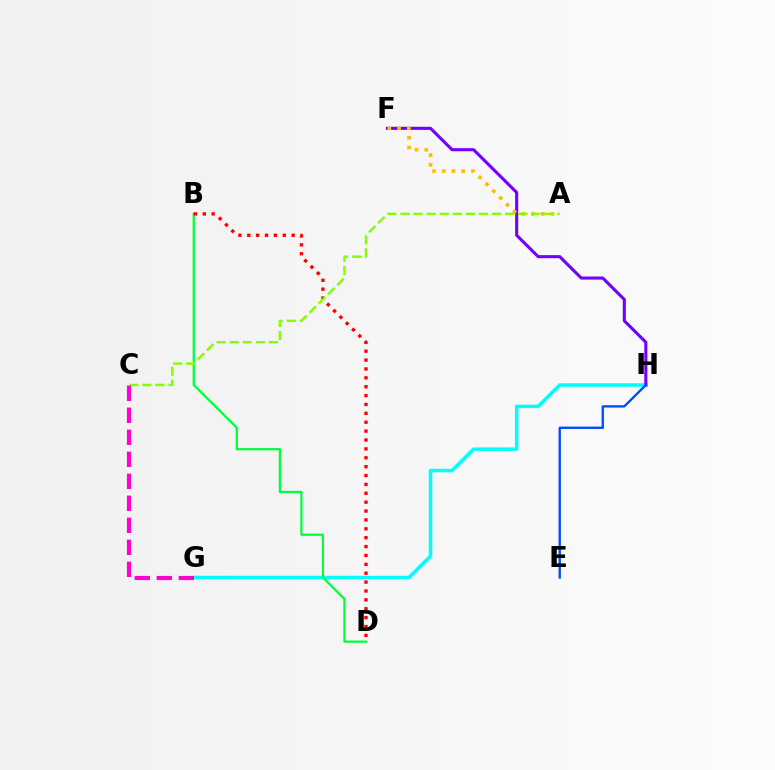{('G', 'H'): [{'color': '#00fff6', 'line_style': 'solid', 'thickness': 2.52}], ('B', 'D'): [{'color': '#00ff39', 'line_style': 'solid', 'thickness': 1.61}, {'color': '#ff0000', 'line_style': 'dotted', 'thickness': 2.41}], ('F', 'H'): [{'color': '#7200ff', 'line_style': 'solid', 'thickness': 2.22}], ('A', 'F'): [{'color': '#ffbd00', 'line_style': 'dotted', 'thickness': 2.64}], ('A', 'C'): [{'color': '#84ff00', 'line_style': 'dashed', 'thickness': 1.78}], ('E', 'H'): [{'color': '#004bff', 'line_style': 'solid', 'thickness': 1.69}], ('C', 'G'): [{'color': '#ff00cf', 'line_style': 'dashed', 'thickness': 2.99}]}